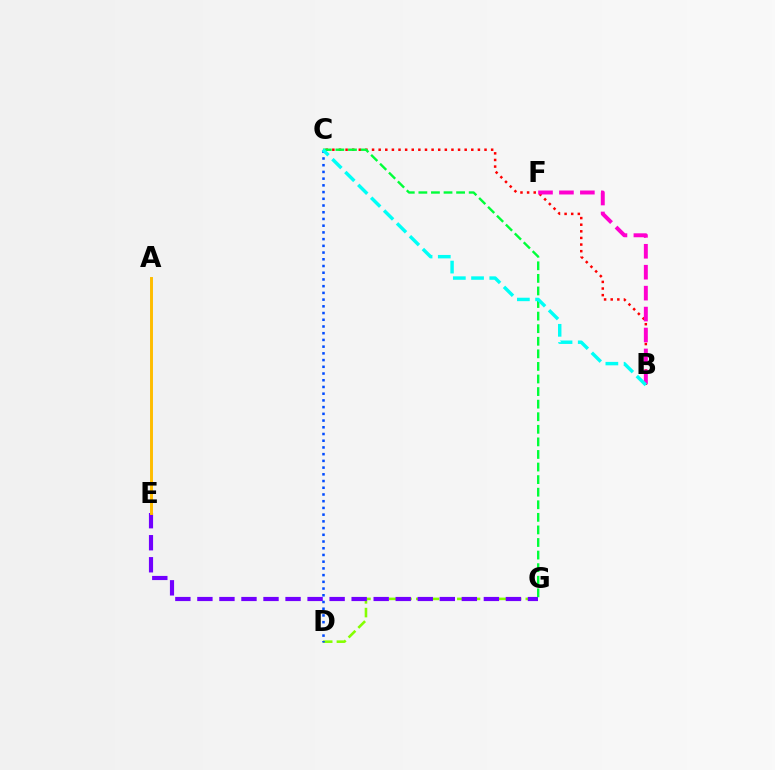{('D', 'G'): [{'color': '#84ff00', 'line_style': 'dashed', 'thickness': 1.86}], ('B', 'C'): [{'color': '#ff0000', 'line_style': 'dotted', 'thickness': 1.8}, {'color': '#00fff6', 'line_style': 'dashed', 'thickness': 2.47}], ('E', 'G'): [{'color': '#7200ff', 'line_style': 'dashed', 'thickness': 2.99}], ('C', 'D'): [{'color': '#004bff', 'line_style': 'dotted', 'thickness': 1.83}], ('C', 'G'): [{'color': '#00ff39', 'line_style': 'dashed', 'thickness': 1.71}], ('B', 'F'): [{'color': '#ff00cf', 'line_style': 'dashed', 'thickness': 2.84}], ('A', 'E'): [{'color': '#ffbd00', 'line_style': 'solid', 'thickness': 2.12}]}